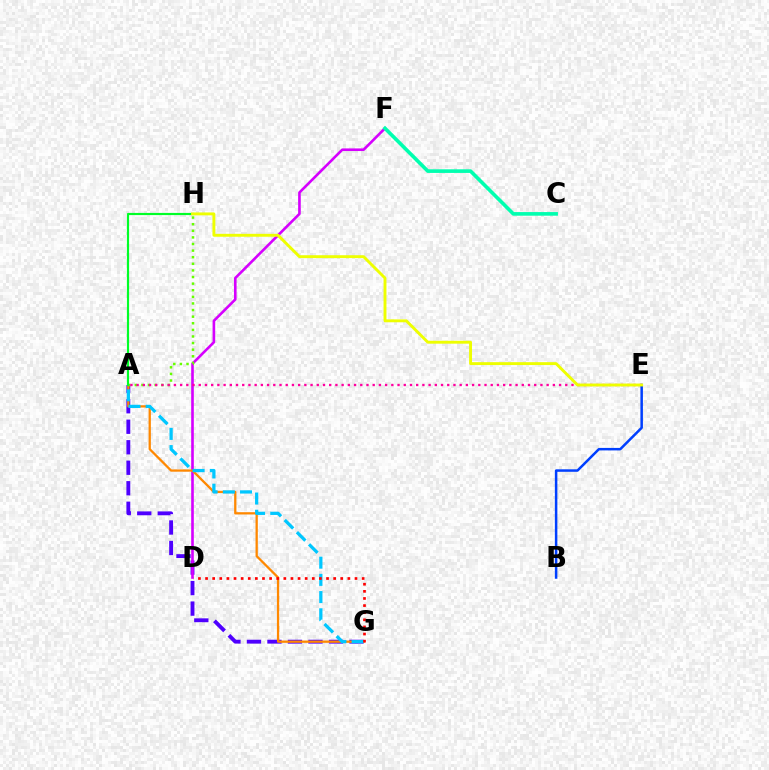{('A', 'G'): [{'color': '#4f00ff', 'line_style': 'dashed', 'thickness': 2.78}, {'color': '#ff8800', 'line_style': 'solid', 'thickness': 1.64}, {'color': '#00c7ff', 'line_style': 'dashed', 'thickness': 2.34}], ('D', 'F'): [{'color': '#d600ff', 'line_style': 'solid', 'thickness': 1.88}], ('A', 'H'): [{'color': '#66ff00', 'line_style': 'dotted', 'thickness': 1.79}, {'color': '#00ff27', 'line_style': 'solid', 'thickness': 1.57}], ('A', 'E'): [{'color': '#ff00a0', 'line_style': 'dotted', 'thickness': 1.69}], ('C', 'F'): [{'color': '#00ffaf', 'line_style': 'solid', 'thickness': 2.61}], ('B', 'E'): [{'color': '#003fff', 'line_style': 'solid', 'thickness': 1.8}], ('E', 'H'): [{'color': '#eeff00', 'line_style': 'solid', 'thickness': 2.09}], ('D', 'G'): [{'color': '#ff0000', 'line_style': 'dotted', 'thickness': 1.93}]}